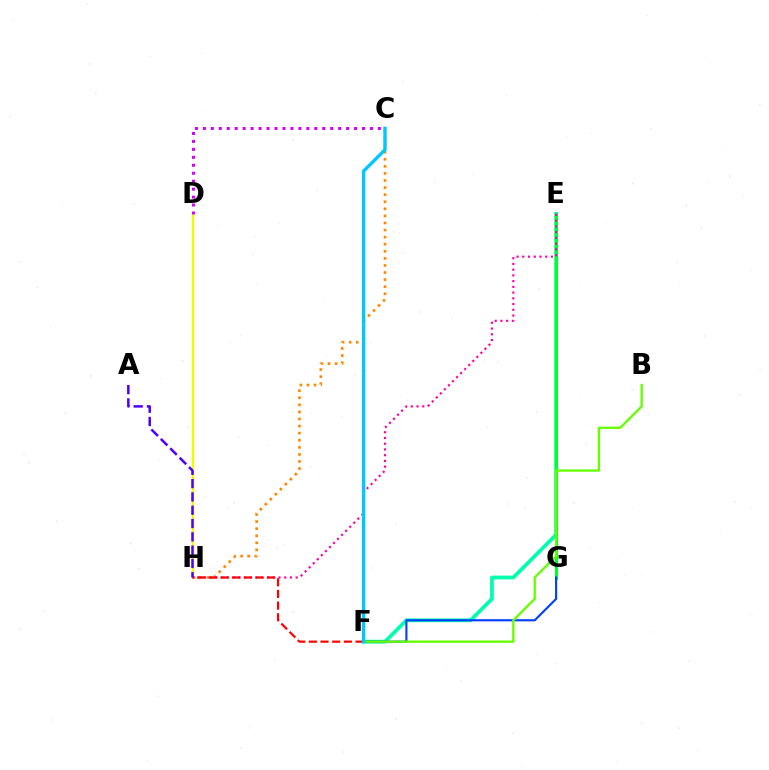{('E', 'F'): [{'color': '#00ffaf', 'line_style': 'solid', 'thickness': 2.7}], ('C', 'H'): [{'color': '#ff8800', 'line_style': 'dotted', 'thickness': 1.92}], ('D', 'H'): [{'color': '#eeff00', 'line_style': 'solid', 'thickness': 1.7}], ('E', 'G'): [{'color': '#00ff27', 'line_style': 'solid', 'thickness': 2.21}], ('E', 'H'): [{'color': '#ff00a0', 'line_style': 'dotted', 'thickness': 1.56}], ('F', 'G'): [{'color': '#003fff', 'line_style': 'solid', 'thickness': 1.53}], ('F', 'H'): [{'color': '#ff0000', 'line_style': 'dashed', 'thickness': 1.58}], ('B', 'F'): [{'color': '#66ff00', 'line_style': 'solid', 'thickness': 1.68}], ('C', 'D'): [{'color': '#d600ff', 'line_style': 'dotted', 'thickness': 2.16}], ('A', 'H'): [{'color': '#4f00ff', 'line_style': 'dashed', 'thickness': 1.81}], ('C', 'F'): [{'color': '#00c7ff', 'line_style': 'solid', 'thickness': 2.43}]}